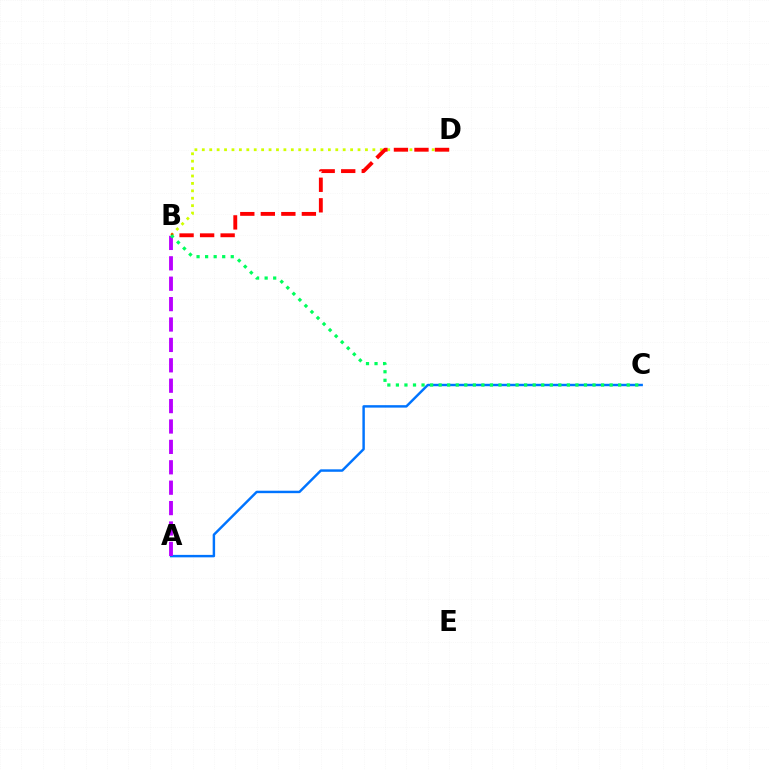{('A', 'C'): [{'color': '#0074ff', 'line_style': 'solid', 'thickness': 1.76}], ('B', 'D'): [{'color': '#d1ff00', 'line_style': 'dotted', 'thickness': 2.01}, {'color': '#ff0000', 'line_style': 'dashed', 'thickness': 2.79}], ('A', 'B'): [{'color': '#b900ff', 'line_style': 'dashed', 'thickness': 2.77}], ('B', 'C'): [{'color': '#00ff5c', 'line_style': 'dotted', 'thickness': 2.32}]}